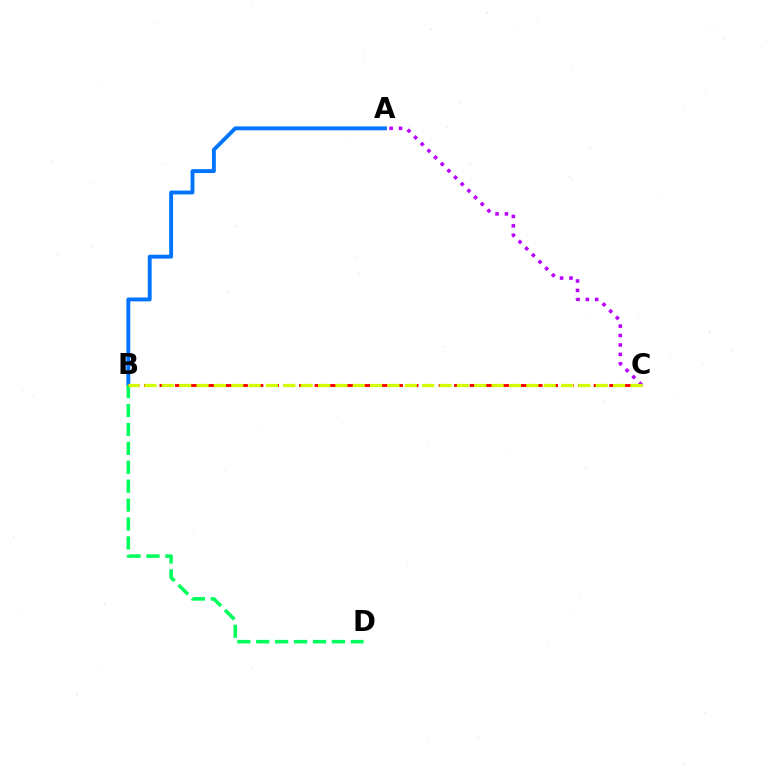{('A', 'B'): [{'color': '#0074ff', 'line_style': 'solid', 'thickness': 2.79}], ('B', 'D'): [{'color': '#00ff5c', 'line_style': 'dashed', 'thickness': 2.57}], ('B', 'C'): [{'color': '#ff0000', 'line_style': 'dashed', 'thickness': 2.11}, {'color': '#d1ff00', 'line_style': 'dashed', 'thickness': 2.36}], ('A', 'C'): [{'color': '#b900ff', 'line_style': 'dotted', 'thickness': 2.56}]}